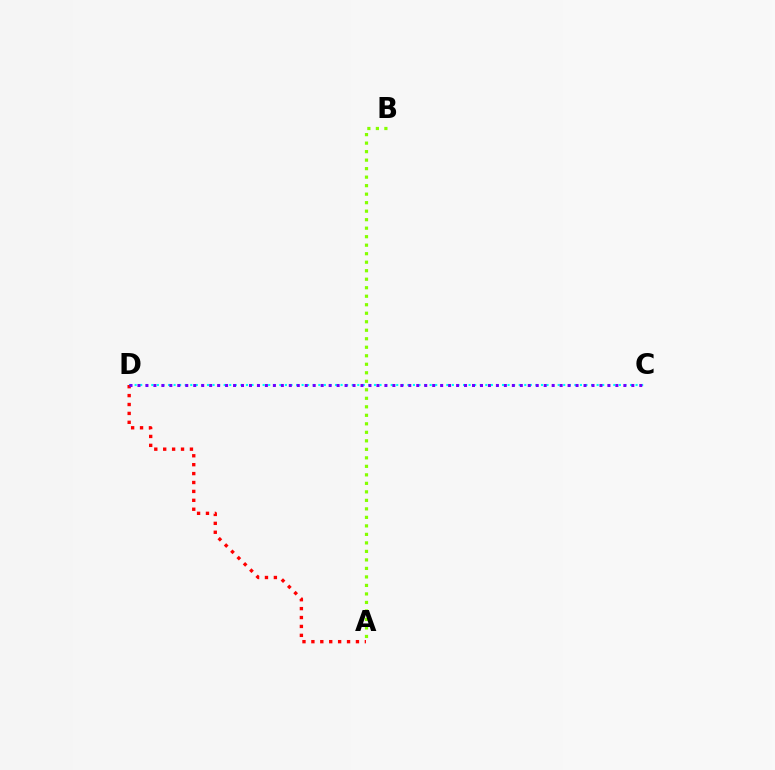{('C', 'D'): [{'color': '#00fff6', 'line_style': 'dotted', 'thickness': 1.51}, {'color': '#7200ff', 'line_style': 'dotted', 'thickness': 2.16}], ('A', 'B'): [{'color': '#84ff00', 'line_style': 'dotted', 'thickness': 2.31}], ('A', 'D'): [{'color': '#ff0000', 'line_style': 'dotted', 'thickness': 2.42}]}